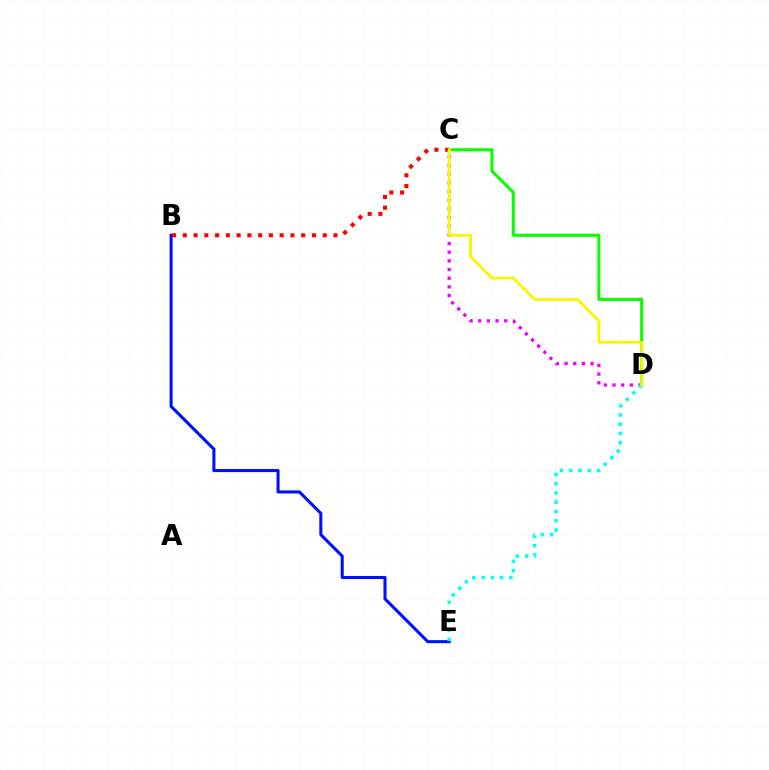{('B', 'E'): [{'color': '#0010ff', 'line_style': 'solid', 'thickness': 2.21}], ('C', 'D'): [{'color': '#ee00ff', 'line_style': 'dotted', 'thickness': 2.36}, {'color': '#08ff00', 'line_style': 'solid', 'thickness': 2.22}, {'color': '#fcf500', 'line_style': 'solid', 'thickness': 2.04}], ('B', 'C'): [{'color': '#ff0000', 'line_style': 'dotted', 'thickness': 2.92}], ('D', 'E'): [{'color': '#00fff6', 'line_style': 'dotted', 'thickness': 2.52}]}